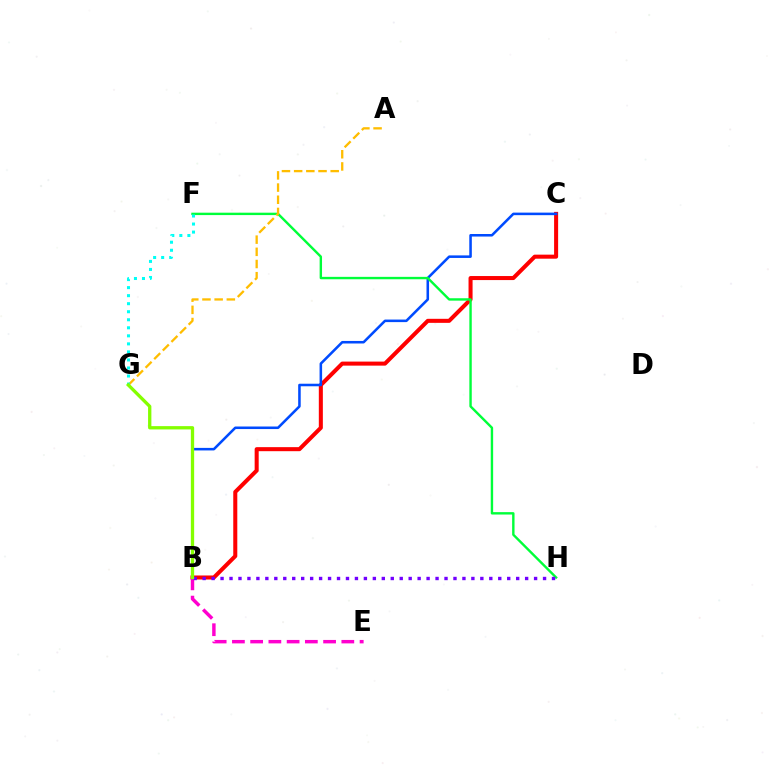{('B', 'C'): [{'color': '#ff0000', 'line_style': 'solid', 'thickness': 2.91}, {'color': '#004bff', 'line_style': 'solid', 'thickness': 1.83}], ('F', 'H'): [{'color': '#00ff39', 'line_style': 'solid', 'thickness': 1.73}], ('A', 'G'): [{'color': '#ffbd00', 'line_style': 'dashed', 'thickness': 1.66}], ('F', 'G'): [{'color': '#00fff6', 'line_style': 'dotted', 'thickness': 2.18}], ('B', 'E'): [{'color': '#ff00cf', 'line_style': 'dashed', 'thickness': 2.48}], ('B', 'H'): [{'color': '#7200ff', 'line_style': 'dotted', 'thickness': 2.43}], ('B', 'G'): [{'color': '#84ff00', 'line_style': 'solid', 'thickness': 2.38}]}